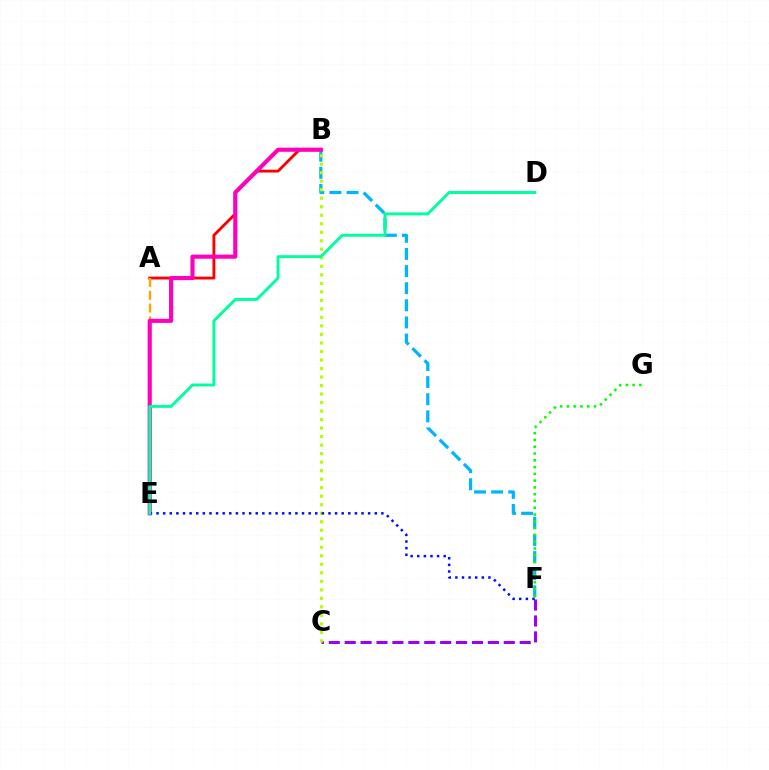{('A', 'B'): [{'color': '#ff0000', 'line_style': 'solid', 'thickness': 2.06}], ('B', 'F'): [{'color': '#00b5ff', 'line_style': 'dashed', 'thickness': 2.33}], ('C', 'F'): [{'color': '#9b00ff', 'line_style': 'dashed', 'thickness': 2.16}], ('A', 'E'): [{'color': '#ffa500', 'line_style': 'dashed', 'thickness': 1.74}], ('B', 'E'): [{'color': '#ff00bd', 'line_style': 'solid', 'thickness': 2.96}], ('B', 'C'): [{'color': '#b3ff00', 'line_style': 'dotted', 'thickness': 2.31}], ('E', 'F'): [{'color': '#0010ff', 'line_style': 'dotted', 'thickness': 1.8}], ('D', 'E'): [{'color': '#00ff9d', 'line_style': 'solid', 'thickness': 2.11}], ('F', 'G'): [{'color': '#08ff00', 'line_style': 'dotted', 'thickness': 1.84}]}